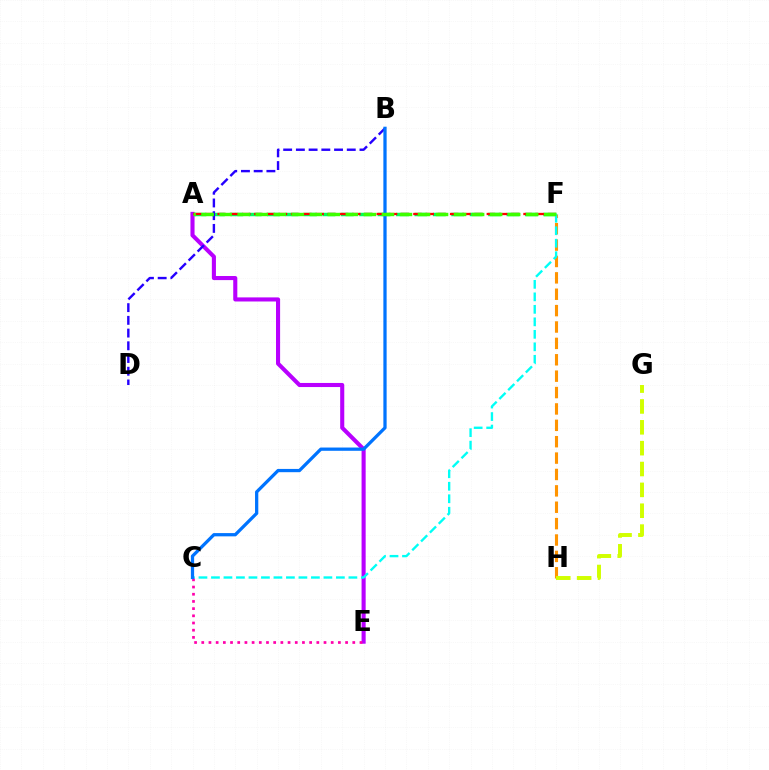{('A', 'F'): [{'color': '#00ff5c', 'line_style': 'dashed', 'thickness': 2.5}, {'color': '#ff0000', 'line_style': 'dashed', 'thickness': 1.66}, {'color': '#3dff00', 'line_style': 'dashed', 'thickness': 2.45}], ('A', 'E'): [{'color': '#b900ff', 'line_style': 'solid', 'thickness': 2.94}], ('F', 'H'): [{'color': '#ff9400', 'line_style': 'dashed', 'thickness': 2.23}], ('C', 'F'): [{'color': '#00fff6', 'line_style': 'dashed', 'thickness': 1.7}], ('G', 'H'): [{'color': '#d1ff00', 'line_style': 'dashed', 'thickness': 2.83}], ('B', 'D'): [{'color': '#2500ff', 'line_style': 'dashed', 'thickness': 1.73}], ('C', 'E'): [{'color': '#ff00ac', 'line_style': 'dotted', 'thickness': 1.95}], ('B', 'C'): [{'color': '#0074ff', 'line_style': 'solid', 'thickness': 2.35}]}